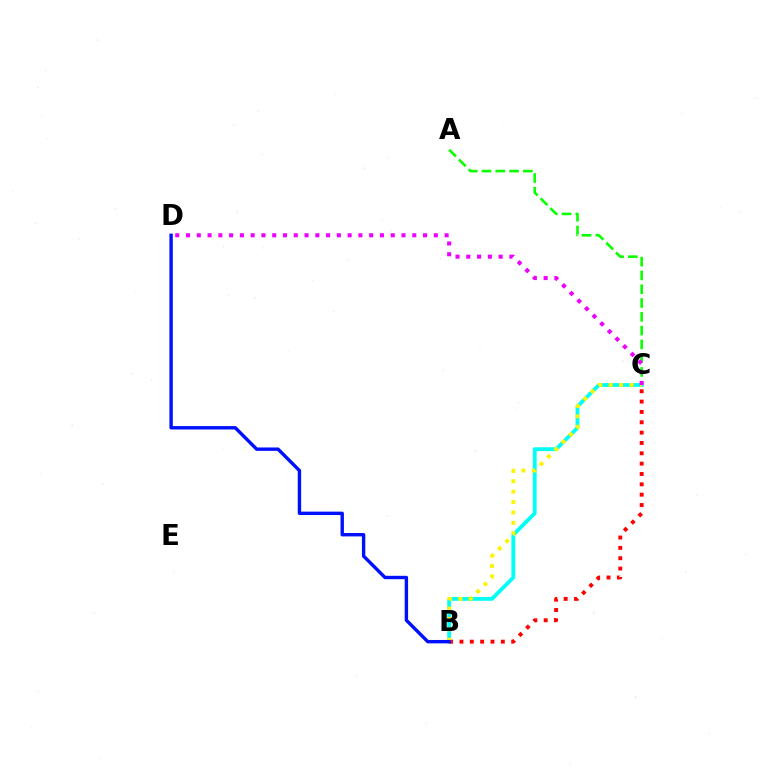{('B', 'C'): [{'color': '#00fff6', 'line_style': 'solid', 'thickness': 2.75}, {'color': '#ff0000', 'line_style': 'dotted', 'thickness': 2.81}, {'color': '#fcf500', 'line_style': 'dotted', 'thickness': 2.83}], ('A', 'C'): [{'color': '#08ff00', 'line_style': 'dashed', 'thickness': 1.87}], ('B', 'D'): [{'color': '#0010ff', 'line_style': 'solid', 'thickness': 2.44}], ('C', 'D'): [{'color': '#ee00ff', 'line_style': 'dotted', 'thickness': 2.93}]}